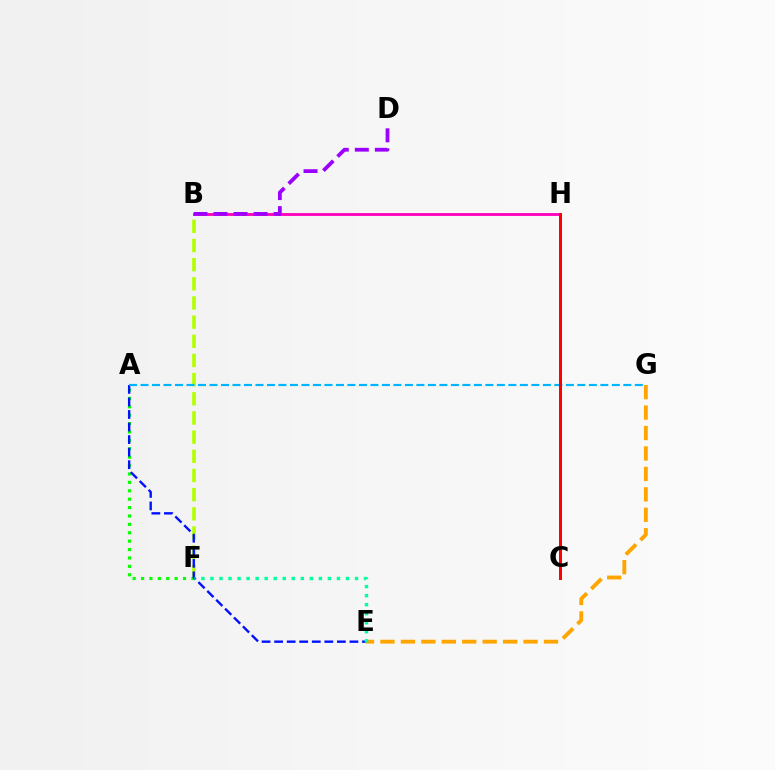{('B', 'F'): [{'color': '#b3ff00', 'line_style': 'dashed', 'thickness': 2.6}], ('E', 'G'): [{'color': '#ffa500', 'line_style': 'dashed', 'thickness': 2.78}], ('A', 'F'): [{'color': '#08ff00', 'line_style': 'dotted', 'thickness': 2.28}], ('B', 'H'): [{'color': '#ff00bd', 'line_style': 'solid', 'thickness': 2.04}], ('A', 'E'): [{'color': '#0010ff', 'line_style': 'dashed', 'thickness': 1.71}], ('A', 'G'): [{'color': '#00b5ff', 'line_style': 'dashed', 'thickness': 1.56}], ('C', 'H'): [{'color': '#ff0000', 'line_style': 'solid', 'thickness': 2.14}], ('E', 'F'): [{'color': '#00ff9d', 'line_style': 'dotted', 'thickness': 2.45}], ('B', 'D'): [{'color': '#9b00ff', 'line_style': 'dashed', 'thickness': 2.72}]}